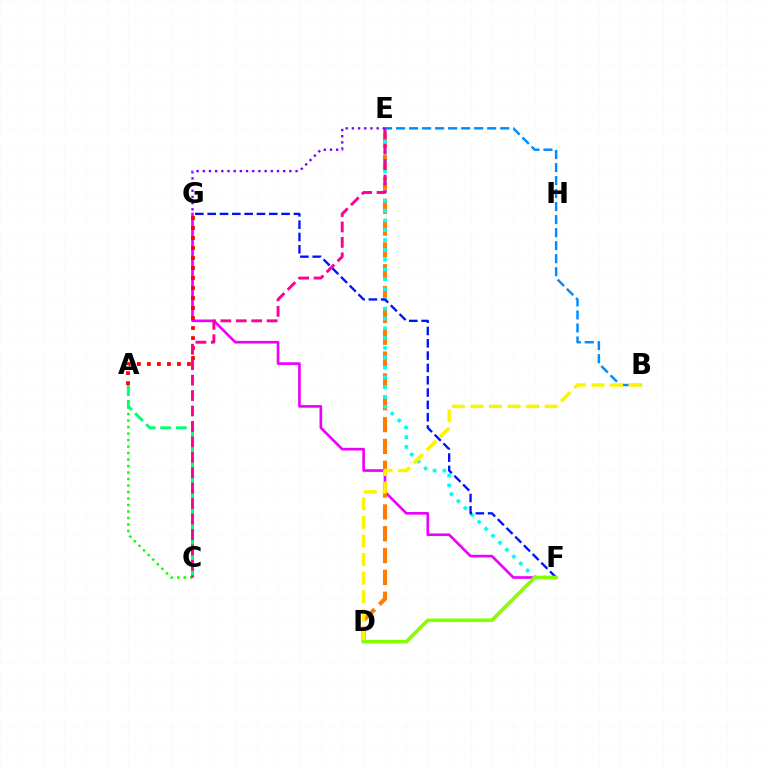{('F', 'G'): [{'color': '#ee00ff', 'line_style': 'solid', 'thickness': 1.91}, {'color': '#0010ff', 'line_style': 'dashed', 'thickness': 1.67}], ('D', 'E'): [{'color': '#ff7c00', 'line_style': 'dashed', 'thickness': 2.97}], ('B', 'E'): [{'color': '#008cff', 'line_style': 'dashed', 'thickness': 1.77}], ('E', 'F'): [{'color': '#00fff6', 'line_style': 'dotted', 'thickness': 2.66}], ('A', 'C'): [{'color': '#08ff00', 'line_style': 'dotted', 'thickness': 1.76}, {'color': '#00ff74', 'line_style': 'dashed', 'thickness': 2.11}], ('A', 'G'): [{'color': '#ff0000', 'line_style': 'dotted', 'thickness': 2.72}], ('D', 'F'): [{'color': '#84ff00', 'line_style': 'solid', 'thickness': 2.59}], ('C', 'E'): [{'color': '#ff0094', 'line_style': 'dashed', 'thickness': 2.1}], ('B', 'D'): [{'color': '#fcf500', 'line_style': 'dashed', 'thickness': 2.52}], ('E', 'G'): [{'color': '#7200ff', 'line_style': 'dotted', 'thickness': 1.68}]}